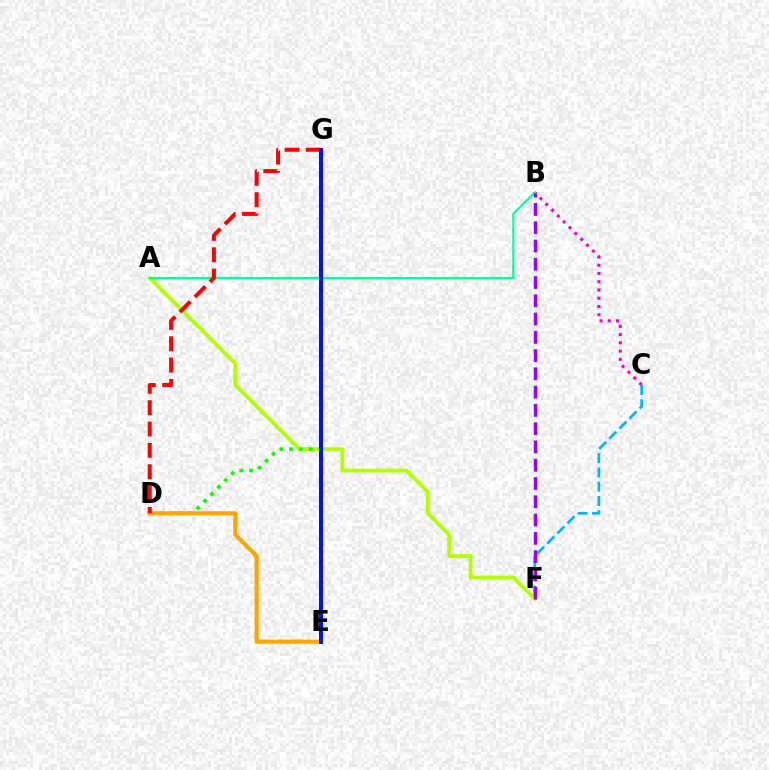{('A', 'F'): [{'color': '#b3ff00', 'line_style': 'solid', 'thickness': 2.76}], ('D', 'G'): [{'color': '#08ff00', 'line_style': 'dotted', 'thickness': 2.65}, {'color': '#ff0000', 'line_style': 'dashed', 'thickness': 2.9}], ('D', 'E'): [{'color': '#ffa500', 'line_style': 'solid', 'thickness': 3.0}], ('B', 'C'): [{'color': '#ff00bd', 'line_style': 'dotted', 'thickness': 2.24}], ('A', 'B'): [{'color': '#00ff9d', 'line_style': 'solid', 'thickness': 1.57}], ('C', 'F'): [{'color': '#00b5ff', 'line_style': 'dashed', 'thickness': 1.94}], ('B', 'F'): [{'color': '#9b00ff', 'line_style': 'dashed', 'thickness': 2.48}], ('E', 'G'): [{'color': '#0010ff', 'line_style': 'solid', 'thickness': 2.88}]}